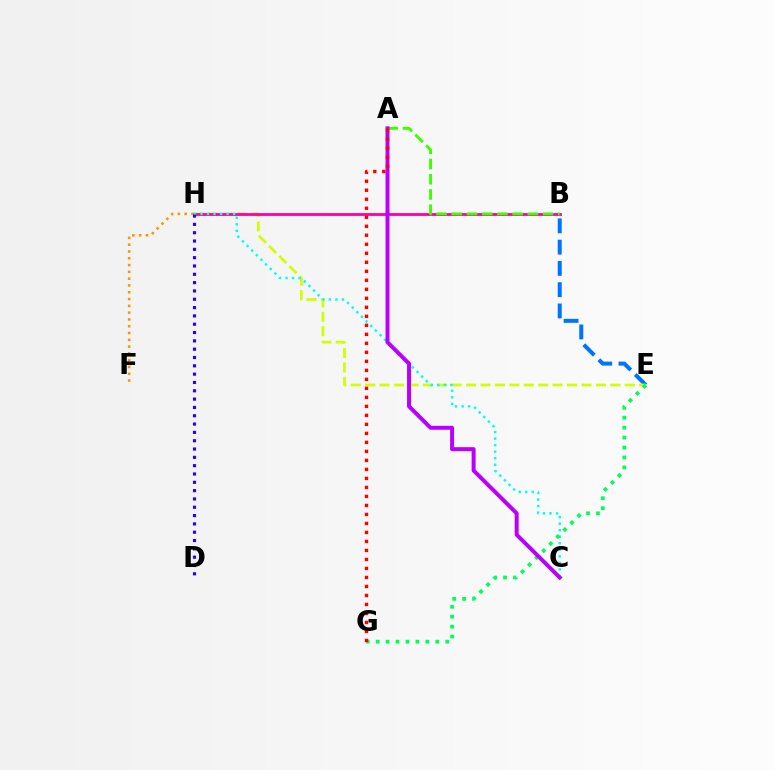{('B', 'E'): [{'color': '#0074ff', 'line_style': 'dashed', 'thickness': 2.89}], ('E', 'H'): [{'color': '#d1ff00', 'line_style': 'dashed', 'thickness': 1.96}], ('B', 'H'): [{'color': '#ff00ac', 'line_style': 'solid', 'thickness': 2.03}], ('F', 'H'): [{'color': '#ff9400', 'line_style': 'dotted', 'thickness': 1.85}], ('C', 'H'): [{'color': '#00fff6', 'line_style': 'dotted', 'thickness': 1.77}], ('E', 'G'): [{'color': '#00ff5c', 'line_style': 'dotted', 'thickness': 2.7}], ('A', 'B'): [{'color': '#3dff00', 'line_style': 'dashed', 'thickness': 2.07}], ('A', 'C'): [{'color': '#b900ff', 'line_style': 'solid', 'thickness': 2.86}], ('D', 'H'): [{'color': '#2500ff', 'line_style': 'dotted', 'thickness': 2.26}], ('A', 'G'): [{'color': '#ff0000', 'line_style': 'dotted', 'thickness': 2.45}]}